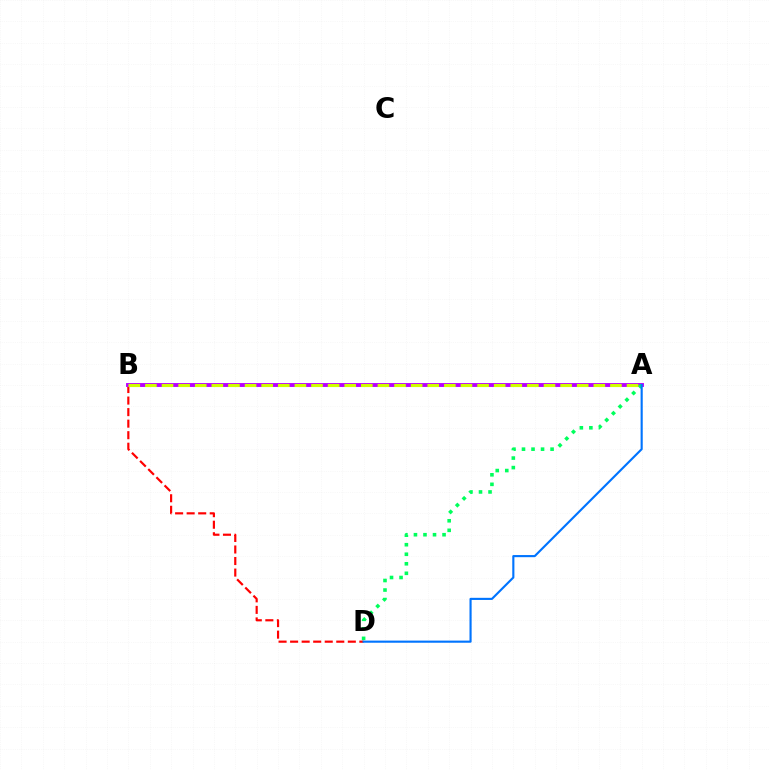{('B', 'D'): [{'color': '#ff0000', 'line_style': 'dashed', 'thickness': 1.57}], ('A', 'B'): [{'color': '#b900ff', 'line_style': 'solid', 'thickness': 2.81}, {'color': '#d1ff00', 'line_style': 'dashed', 'thickness': 2.26}], ('A', 'D'): [{'color': '#00ff5c', 'line_style': 'dotted', 'thickness': 2.59}, {'color': '#0074ff', 'line_style': 'solid', 'thickness': 1.53}]}